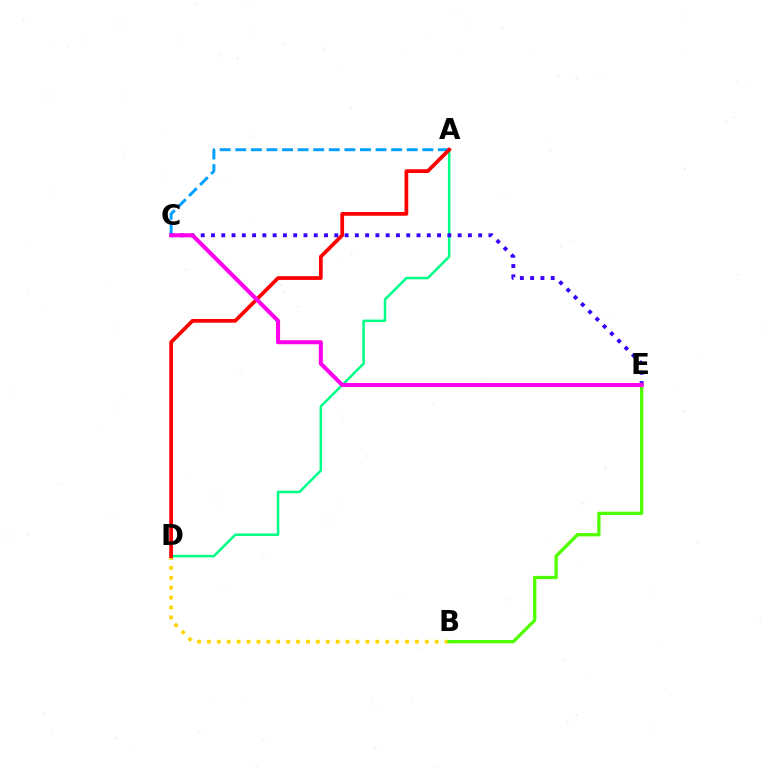{('A', 'C'): [{'color': '#009eff', 'line_style': 'dashed', 'thickness': 2.12}], ('B', 'D'): [{'color': '#ffd500', 'line_style': 'dotted', 'thickness': 2.69}], ('A', 'D'): [{'color': '#00ff86', 'line_style': 'solid', 'thickness': 1.81}, {'color': '#ff0000', 'line_style': 'solid', 'thickness': 2.69}], ('B', 'E'): [{'color': '#4fff00', 'line_style': 'solid', 'thickness': 2.38}], ('C', 'E'): [{'color': '#3700ff', 'line_style': 'dotted', 'thickness': 2.79}, {'color': '#ff00ed', 'line_style': 'solid', 'thickness': 2.92}]}